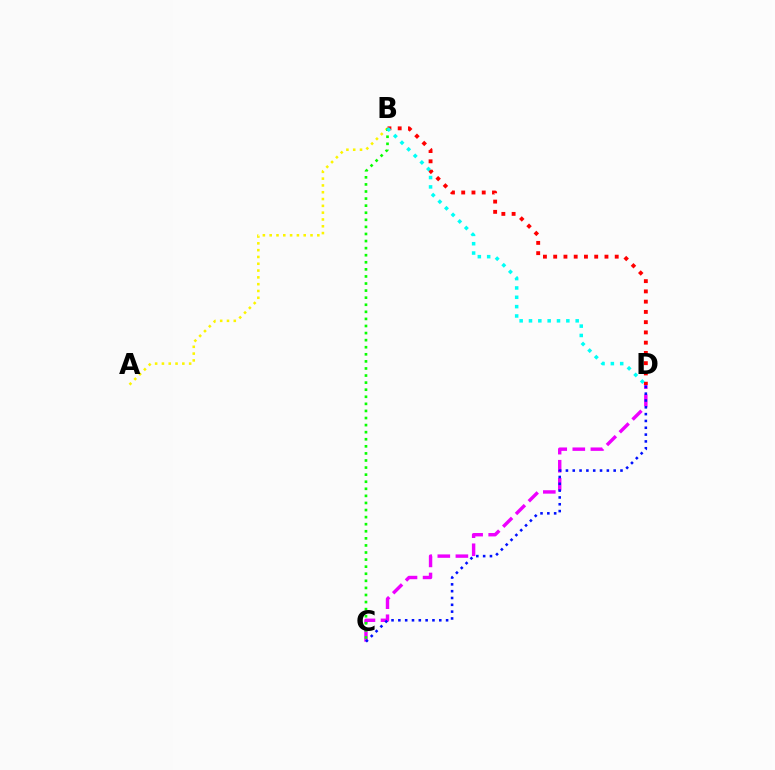{('A', 'B'): [{'color': '#fcf500', 'line_style': 'dotted', 'thickness': 1.85}], ('C', 'D'): [{'color': '#ee00ff', 'line_style': 'dashed', 'thickness': 2.45}, {'color': '#0010ff', 'line_style': 'dotted', 'thickness': 1.85}], ('B', 'C'): [{'color': '#08ff00', 'line_style': 'dotted', 'thickness': 1.92}], ('B', 'D'): [{'color': '#ff0000', 'line_style': 'dotted', 'thickness': 2.79}, {'color': '#00fff6', 'line_style': 'dotted', 'thickness': 2.54}]}